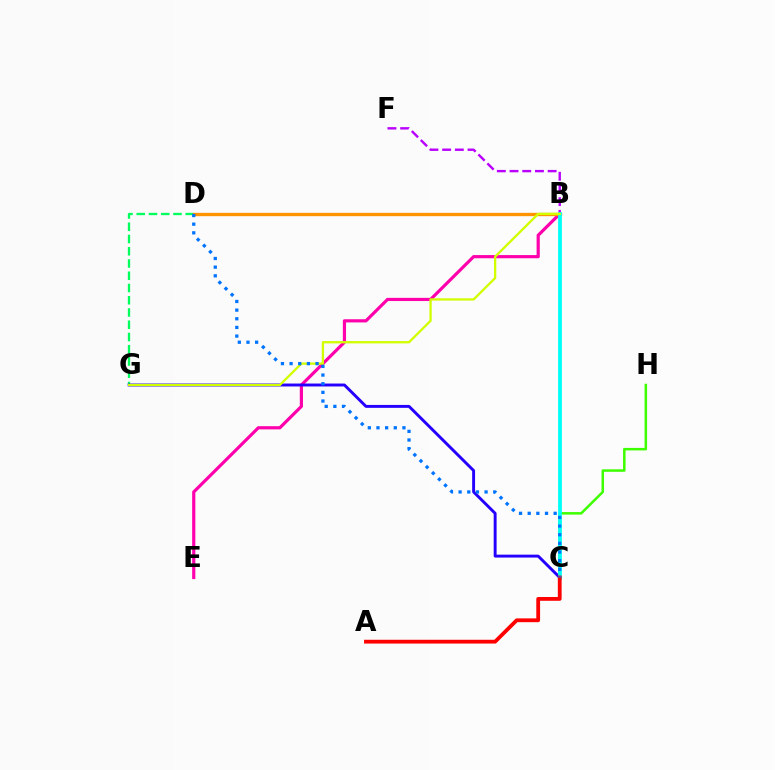{('B', 'E'): [{'color': '#ff00ac', 'line_style': 'solid', 'thickness': 2.29}], ('C', 'H'): [{'color': '#3dff00', 'line_style': 'solid', 'thickness': 1.81}], ('D', 'G'): [{'color': '#00ff5c', 'line_style': 'dashed', 'thickness': 1.66}], ('C', 'G'): [{'color': '#2500ff', 'line_style': 'solid', 'thickness': 2.1}], ('B', 'D'): [{'color': '#ff9400', 'line_style': 'solid', 'thickness': 2.4}], ('B', 'F'): [{'color': '#b900ff', 'line_style': 'dashed', 'thickness': 1.73}], ('B', 'C'): [{'color': '#00fff6', 'line_style': 'solid', 'thickness': 2.73}], ('B', 'G'): [{'color': '#d1ff00', 'line_style': 'solid', 'thickness': 1.66}], ('A', 'C'): [{'color': '#ff0000', 'line_style': 'solid', 'thickness': 2.73}], ('C', 'D'): [{'color': '#0074ff', 'line_style': 'dotted', 'thickness': 2.35}]}